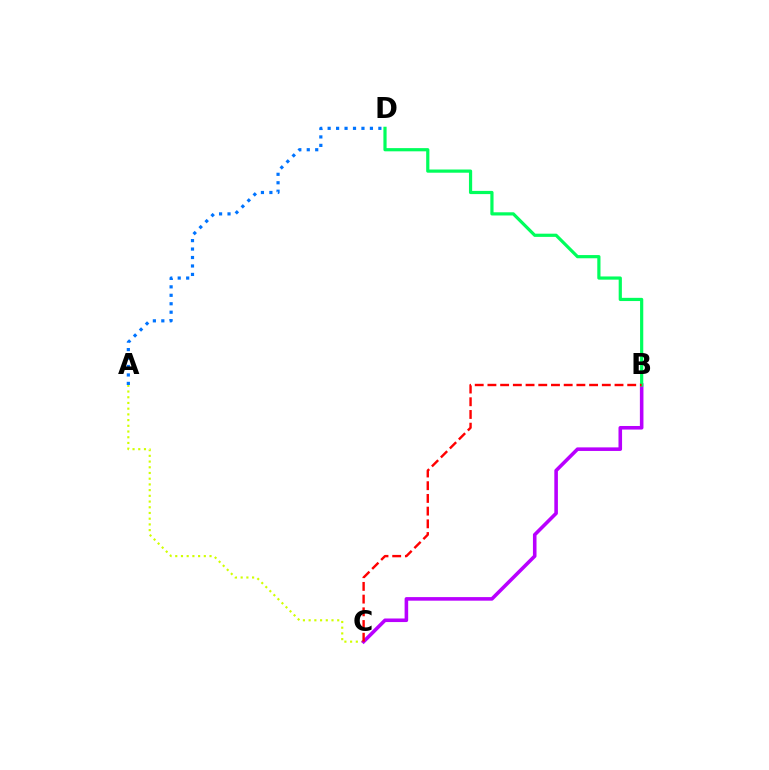{('A', 'C'): [{'color': '#d1ff00', 'line_style': 'dotted', 'thickness': 1.55}], ('B', 'C'): [{'color': '#b900ff', 'line_style': 'solid', 'thickness': 2.57}, {'color': '#ff0000', 'line_style': 'dashed', 'thickness': 1.73}], ('B', 'D'): [{'color': '#00ff5c', 'line_style': 'solid', 'thickness': 2.3}], ('A', 'D'): [{'color': '#0074ff', 'line_style': 'dotted', 'thickness': 2.3}]}